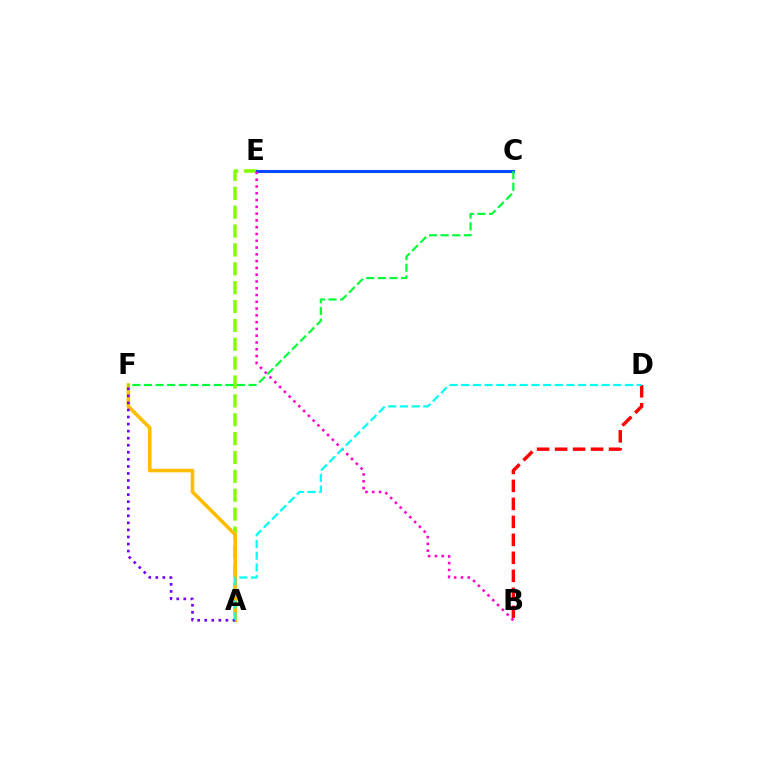{('B', 'D'): [{'color': '#ff0000', 'line_style': 'dashed', 'thickness': 2.44}], ('A', 'E'): [{'color': '#84ff00', 'line_style': 'dashed', 'thickness': 2.56}], ('A', 'F'): [{'color': '#ffbd00', 'line_style': 'solid', 'thickness': 2.59}, {'color': '#7200ff', 'line_style': 'dotted', 'thickness': 1.92}], ('C', 'E'): [{'color': '#004bff', 'line_style': 'solid', 'thickness': 2.2}], ('B', 'E'): [{'color': '#ff00cf', 'line_style': 'dotted', 'thickness': 1.84}], ('C', 'F'): [{'color': '#00ff39', 'line_style': 'dashed', 'thickness': 1.58}], ('A', 'D'): [{'color': '#00fff6', 'line_style': 'dashed', 'thickness': 1.59}]}